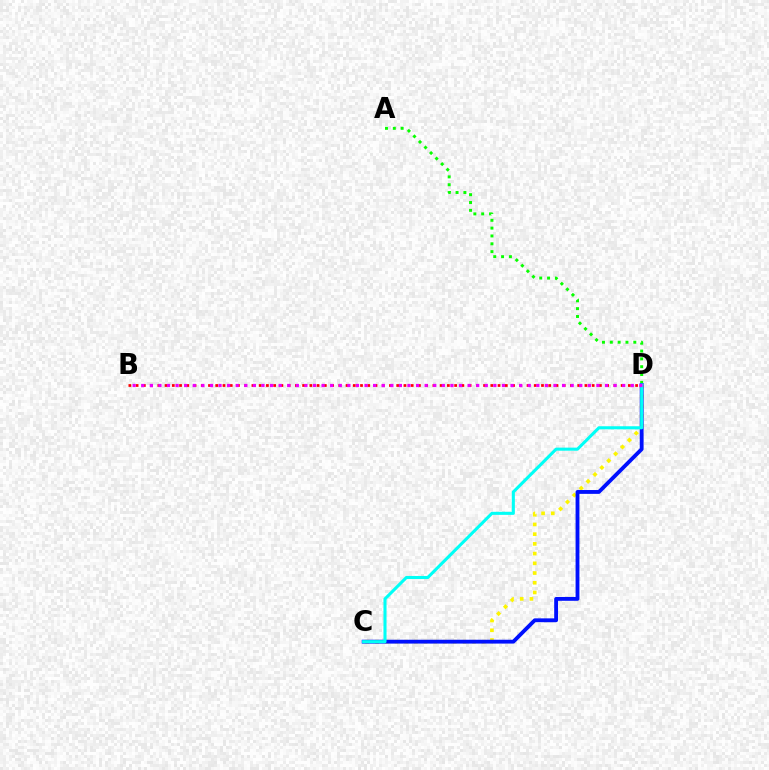{('A', 'D'): [{'color': '#08ff00', 'line_style': 'dotted', 'thickness': 2.13}], ('C', 'D'): [{'color': '#fcf500', 'line_style': 'dotted', 'thickness': 2.64}, {'color': '#0010ff', 'line_style': 'solid', 'thickness': 2.77}, {'color': '#00fff6', 'line_style': 'solid', 'thickness': 2.21}], ('B', 'D'): [{'color': '#ff0000', 'line_style': 'dotted', 'thickness': 1.97}, {'color': '#ee00ff', 'line_style': 'dotted', 'thickness': 2.33}]}